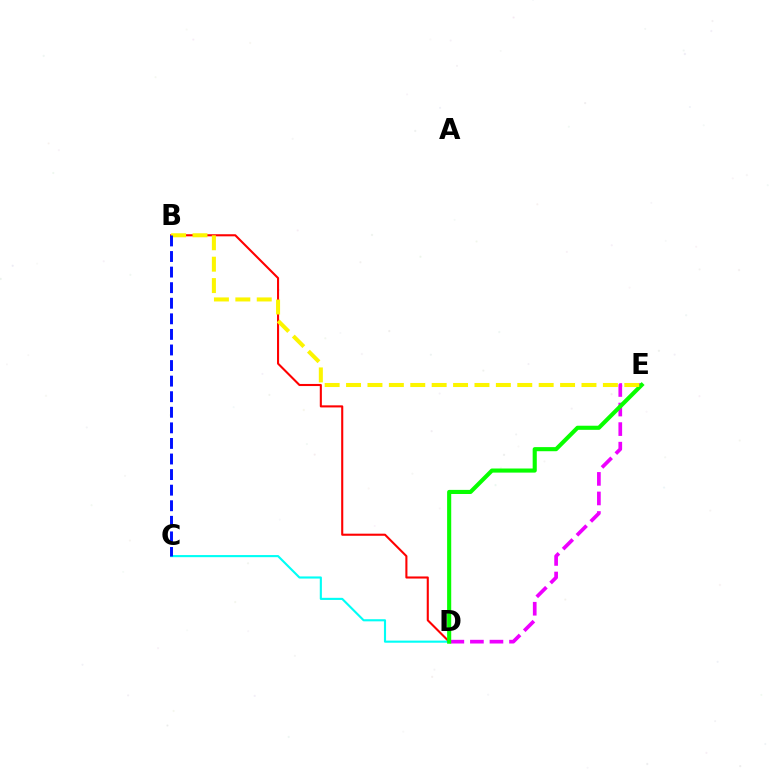{('C', 'D'): [{'color': '#00fff6', 'line_style': 'solid', 'thickness': 1.53}], ('D', 'E'): [{'color': '#ee00ff', 'line_style': 'dashed', 'thickness': 2.66}, {'color': '#08ff00', 'line_style': 'solid', 'thickness': 2.96}], ('B', 'D'): [{'color': '#ff0000', 'line_style': 'solid', 'thickness': 1.51}], ('B', 'E'): [{'color': '#fcf500', 'line_style': 'dashed', 'thickness': 2.91}], ('B', 'C'): [{'color': '#0010ff', 'line_style': 'dashed', 'thickness': 2.12}]}